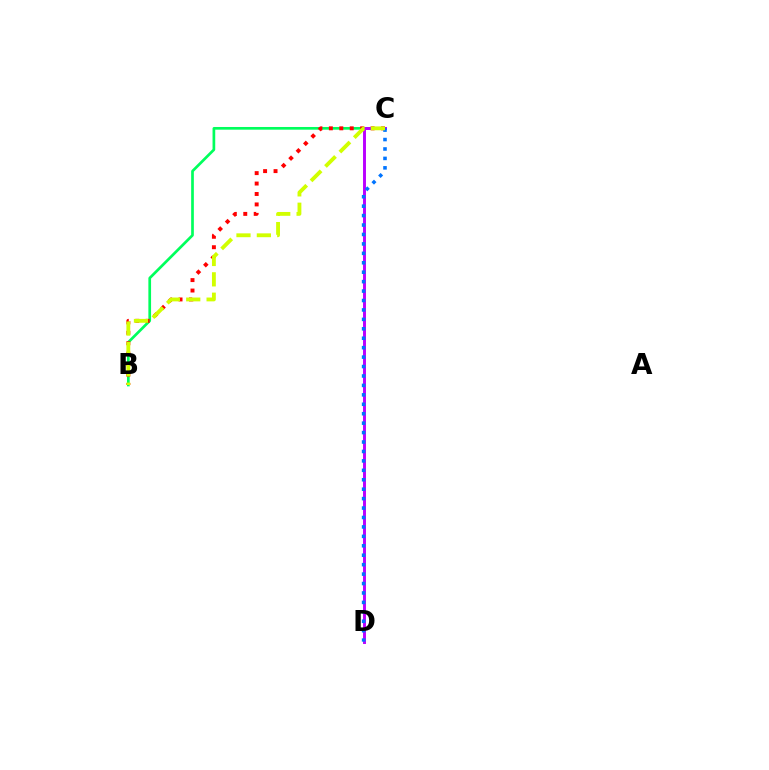{('B', 'C'): [{'color': '#00ff5c', 'line_style': 'solid', 'thickness': 1.94}, {'color': '#ff0000', 'line_style': 'dotted', 'thickness': 2.84}, {'color': '#d1ff00', 'line_style': 'dashed', 'thickness': 2.77}], ('C', 'D'): [{'color': '#b900ff', 'line_style': 'solid', 'thickness': 2.11}, {'color': '#0074ff', 'line_style': 'dotted', 'thickness': 2.56}]}